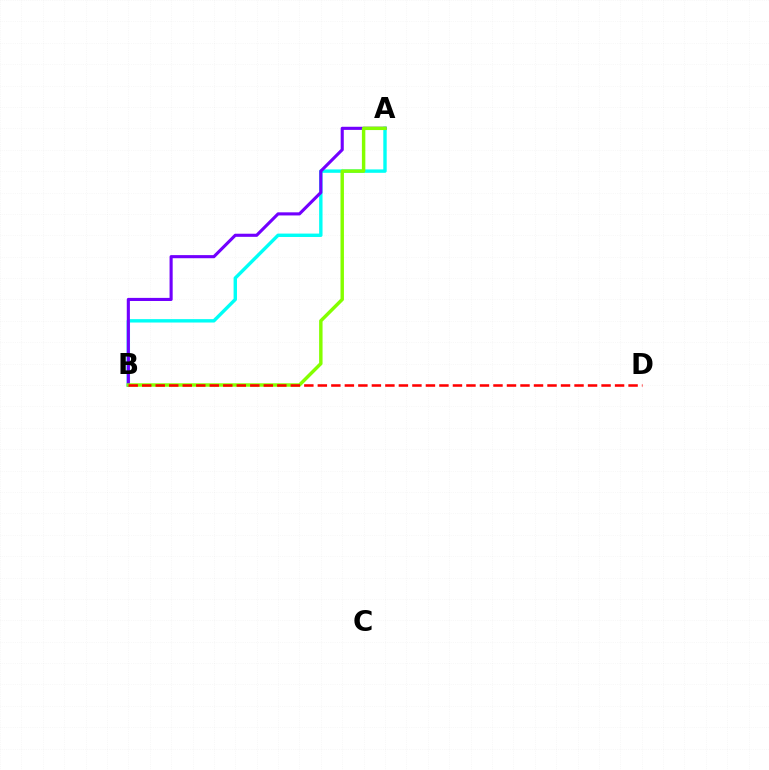{('A', 'B'): [{'color': '#00fff6', 'line_style': 'solid', 'thickness': 2.45}, {'color': '#7200ff', 'line_style': 'solid', 'thickness': 2.24}, {'color': '#84ff00', 'line_style': 'solid', 'thickness': 2.48}], ('B', 'D'): [{'color': '#ff0000', 'line_style': 'dashed', 'thickness': 1.84}]}